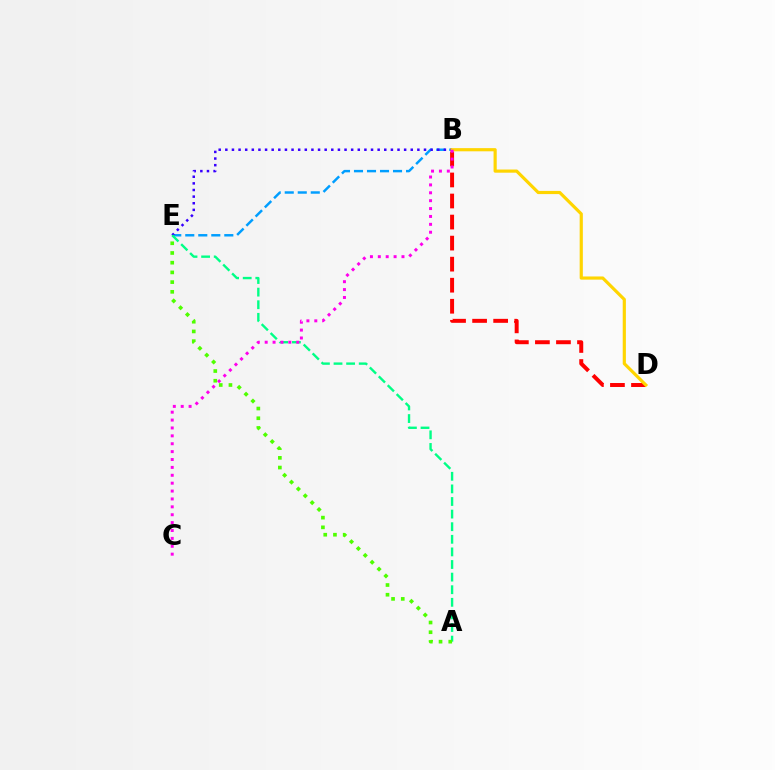{('B', 'D'): [{'color': '#ff0000', 'line_style': 'dashed', 'thickness': 2.86}, {'color': '#ffd500', 'line_style': 'solid', 'thickness': 2.28}], ('B', 'E'): [{'color': '#009eff', 'line_style': 'dashed', 'thickness': 1.77}, {'color': '#3700ff', 'line_style': 'dotted', 'thickness': 1.8}], ('A', 'E'): [{'color': '#00ff86', 'line_style': 'dashed', 'thickness': 1.71}, {'color': '#4fff00', 'line_style': 'dotted', 'thickness': 2.64}], ('B', 'C'): [{'color': '#ff00ed', 'line_style': 'dotted', 'thickness': 2.14}]}